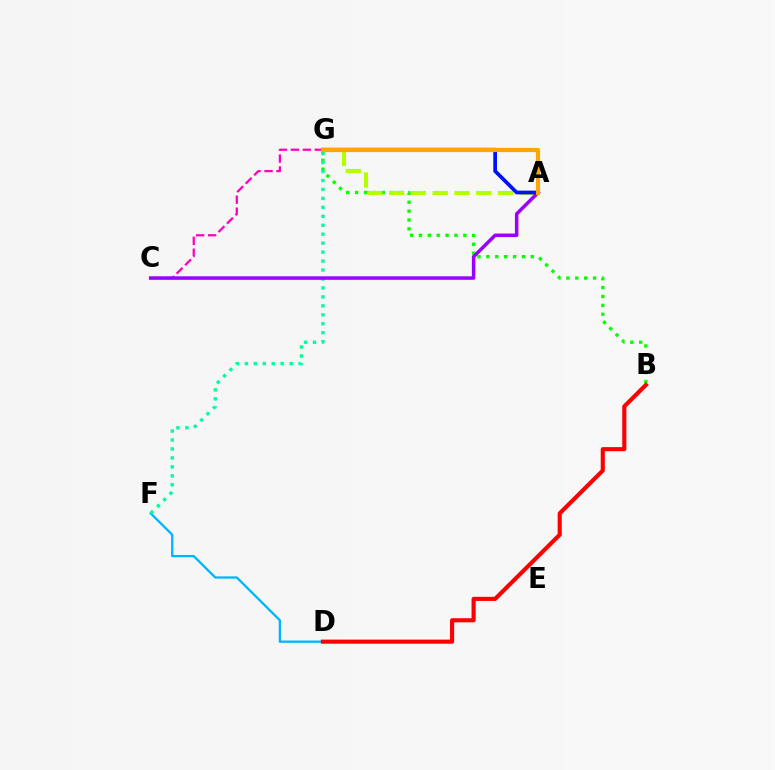{('B', 'G'): [{'color': '#08ff00', 'line_style': 'dotted', 'thickness': 2.41}], ('C', 'G'): [{'color': '#ff00bd', 'line_style': 'dashed', 'thickness': 1.62}], ('A', 'G'): [{'color': '#b3ff00', 'line_style': 'dashed', 'thickness': 2.96}, {'color': '#0010ff', 'line_style': 'solid', 'thickness': 2.67}, {'color': '#ffa500', 'line_style': 'solid', 'thickness': 2.99}], ('D', 'F'): [{'color': '#00b5ff', 'line_style': 'solid', 'thickness': 1.64}], ('F', 'G'): [{'color': '#00ff9d', 'line_style': 'dotted', 'thickness': 2.43}], ('A', 'C'): [{'color': '#9b00ff', 'line_style': 'solid', 'thickness': 2.52}], ('B', 'D'): [{'color': '#ff0000', 'line_style': 'solid', 'thickness': 2.96}]}